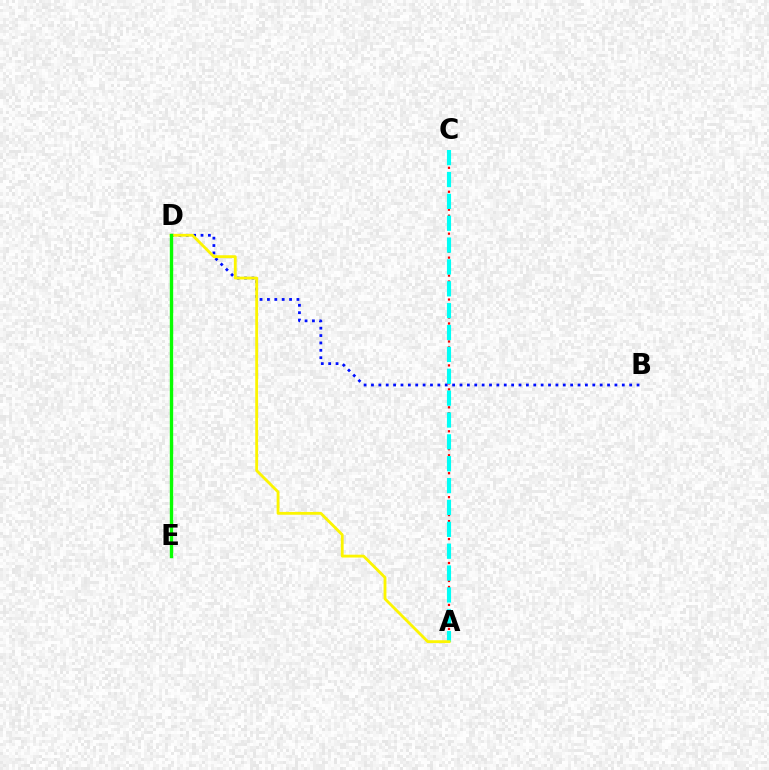{('A', 'C'): [{'color': '#ff0000', 'line_style': 'dotted', 'thickness': 1.63}, {'color': '#00fff6', 'line_style': 'dashed', 'thickness': 2.97}], ('B', 'D'): [{'color': '#0010ff', 'line_style': 'dotted', 'thickness': 2.0}], ('D', 'E'): [{'color': '#ee00ff', 'line_style': 'dotted', 'thickness': 1.8}, {'color': '#08ff00', 'line_style': 'solid', 'thickness': 2.43}], ('A', 'D'): [{'color': '#fcf500', 'line_style': 'solid', 'thickness': 2.04}]}